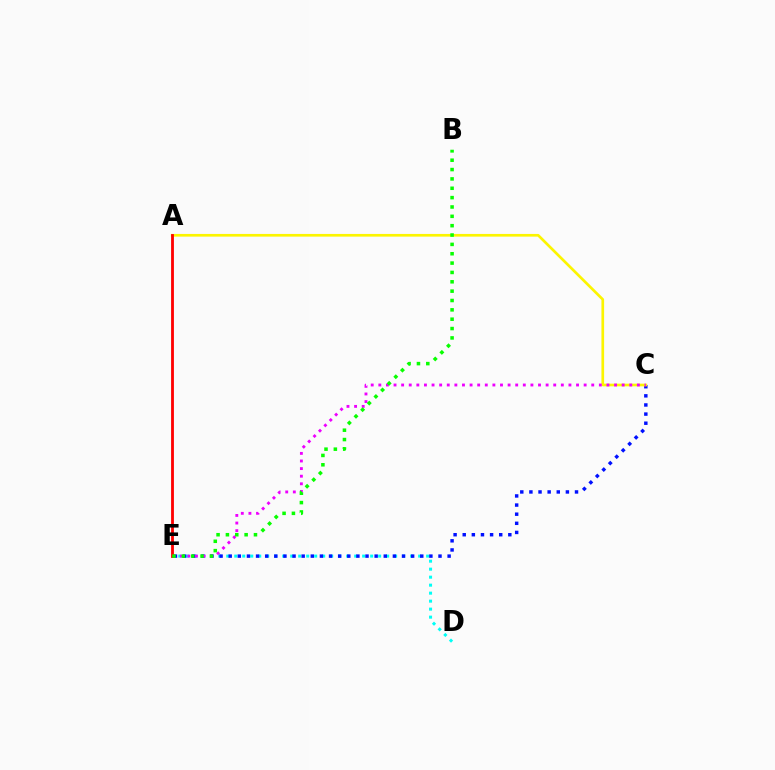{('D', 'E'): [{'color': '#00fff6', 'line_style': 'dotted', 'thickness': 2.17}], ('C', 'E'): [{'color': '#0010ff', 'line_style': 'dotted', 'thickness': 2.48}, {'color': '#ee00ff', 'line_style': 'dotted', 'thickness': 2.07}], ('A', 'C'): [{'color': '#fcf500', 'line_style': 'solid', 'thickness': 1.93}], ('A', 'E'): [{'color': '#ff0000', 'line_style': 'solid', 'thickness': 2.03}], ('B', 'E'): [{'color': '#08ff00', 'line_style': 'dotted', 'thickness': 2.54}]}